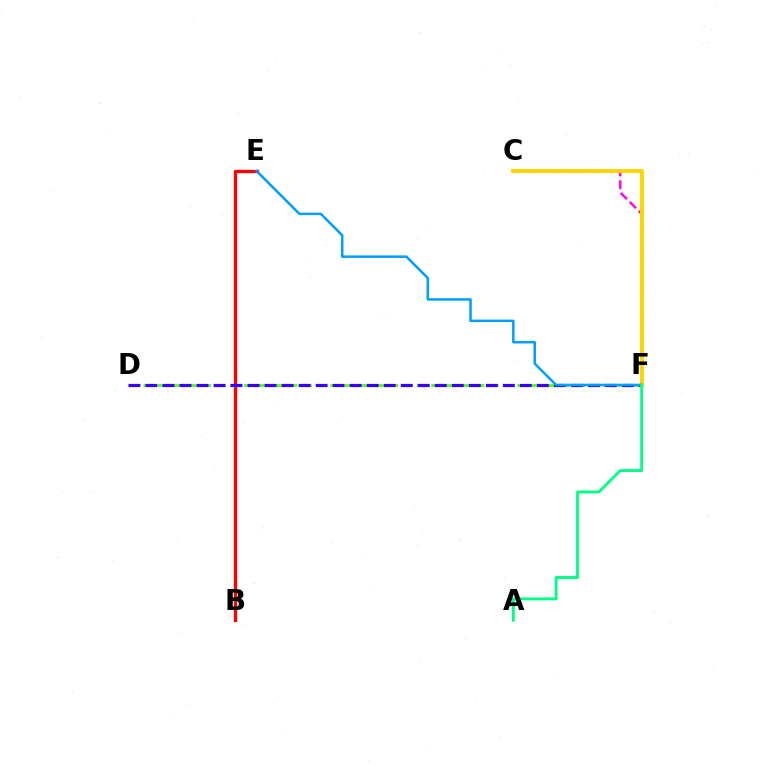{('C', 'F'): [{'color': '#ff00ed', 'line_style': 'dashed', 'thickness': 1.74}, {'color': '#ffd500', 'line_style': 'solid', 'thickness': 2.82}], ('B', 'E'): [{'color': '#ff0000', 'line_style': 'solid', 'thickness': 2.4}], ('D', 'F'): [{'color': '#4fff00', 'line_style': 'dashed', 'thickness': 1.95}, {'color': '#3700ff', 'line_style': 'dashed', 'thickness': 2.31}], ('E', 'F'): [{'color': '#009eff', 'line_style': 'solid', 'thickness': 1.8}], ('A', 'F'): [{'color': '#00ff86', 'line_style': 'solid', 'thickness': 2.08}]}